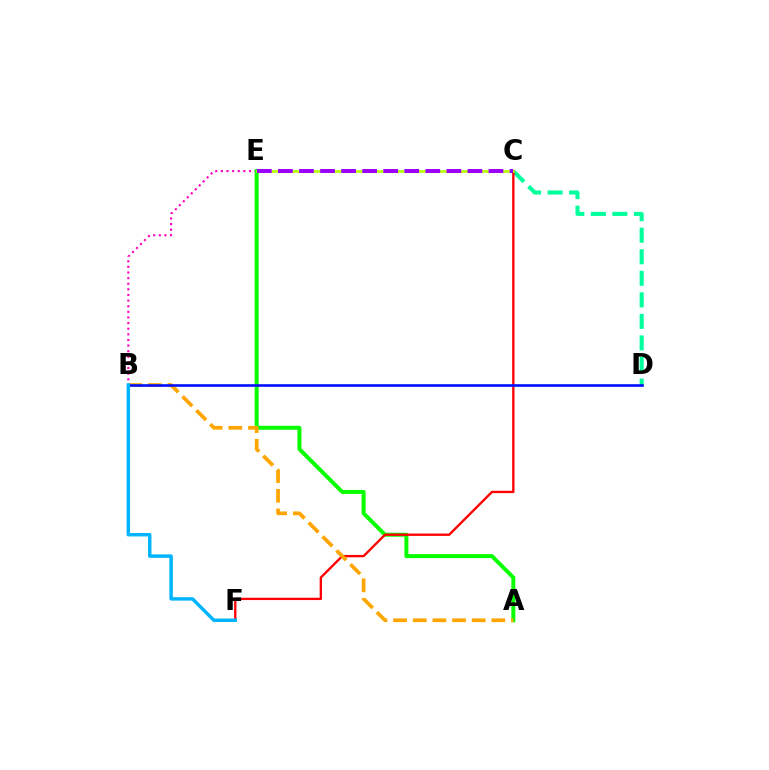{('C', 'D'): [{'color': '#00ff9d', 'line_style': 'dashed', 'thickness': 2.93}], ('B', 'E'): [{'color': '#ff00bd', 'line_style': 'dotted', 'thickness': 1.53}], ('A', 'E'): [{'color': '#08ff00', 'line_style': 'solid', 'thickness': 2.87}], ('C', 'F'): [{'color': '#ff0000', 'line_style': 'solid', 'thickness': 1.68}], ('C', 'E'): [{'color': '#b3ff00', 'line_style': 'solid', 'thickness': 1.88}, {'color': '#9b00ff', 'line_style': 'dashed', 'thickness': 2.86}], ('A', 'B'): [{'color': '#ffa500', 'line_style': 'dashed', 'thickness': 2.67}], ('B', 'D'): [{'color': '#0010ff', 'line_style': 'solid', 'thickness': 1.88}], ('B', 'F'): [{'color': '#00b5ff', 'line_style': 'solid', 'thickness': 2.48}]}